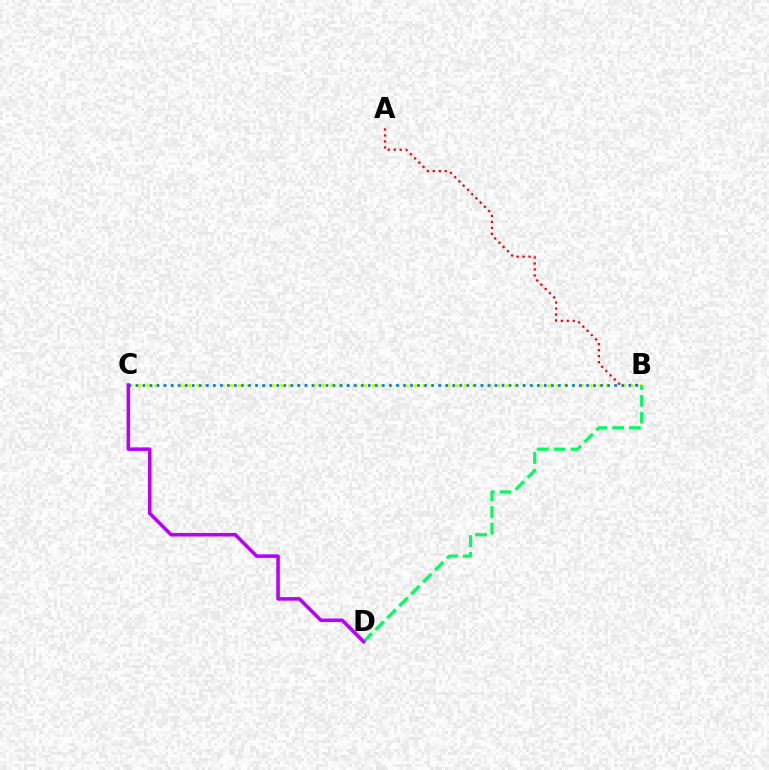{('A', 'B'): [{'color': '#ff0000', 'line_style': 'dotted', 'thickness': 1.63}], ('B', 'C'): [{'color': '#d1ff00', 'line_style': 'dotted', 'thickness': 2.27}, {'color': '#0074ff', 'line_style': 'dotted', 'thickness': 1.91}], ('B', 'D'): [{'color': '#00ff5c', 'line_style': 'dashed', 'thickness': 2.29}], ('C', 'D'): [{'color': '#b900ff', 'line_style': 'solid', 'thickness': 2.56}]}